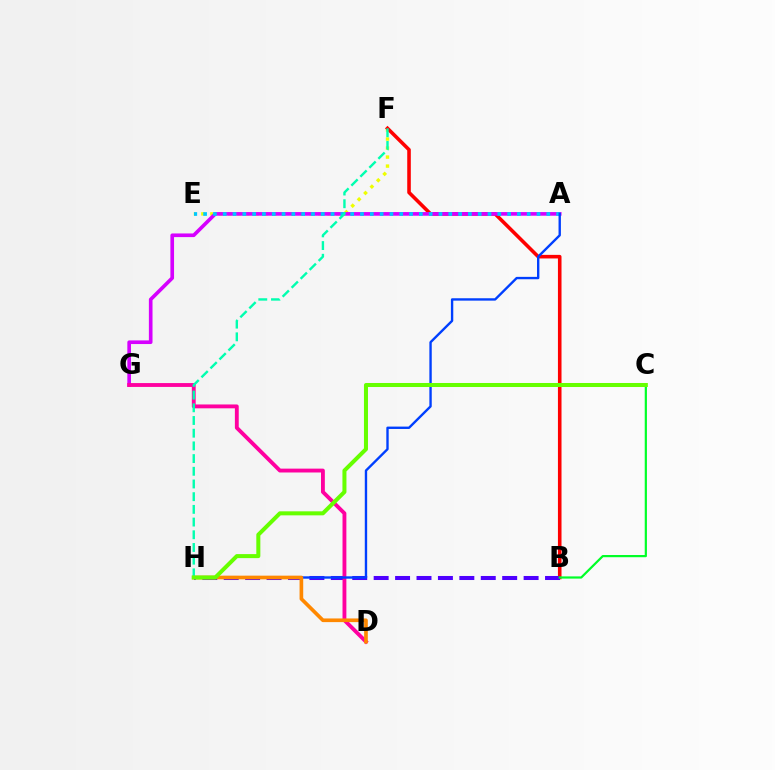{('E', 'F'): [{'color': '#eeff00', 'line_style': 'dotted', 'thickness': 2.45}], ('B', 'F'): [{'color': '#ff0000', 'line_style': 'solid', 'thickness': 2.58}], ('A', 'G'): [{'color': '#d600ff', 'line_style': 'solid', 'thickness': 2.62}], ('B', 'H'): [{'color': '#4f00ff', 'line_style': 'dashed', 'thickness': 2.91}], ('A', 'E'): [{'color': '#00c7ff', 'line_style': 'dotted', 'thickness': 2.66}], ('D', 'G'): [{'color': '#ff00a0', 'line_style': 'solid', 'thickness': 2.78}], ('B', 'C'): [{'color': '#00ff27', 'line_style': 'solid', 'thickness': 1.59}], ('A', 'H'): [{'color': '#003fff', 'line_style': 'solid', 'thickness': 1.71}], ('D', 'H'): [{'color': '#ff8800', 'line_style': 'solid', 'thickness': 2.64}], ('F', 'H'): [{'color': '#00ffaf', 'line_style': 'dashed', 'thickness': 1.72}], ('C', 'H'): [{'color': '#66ff00', 'line_style': 'solid', 'thickness': 2.89}]}